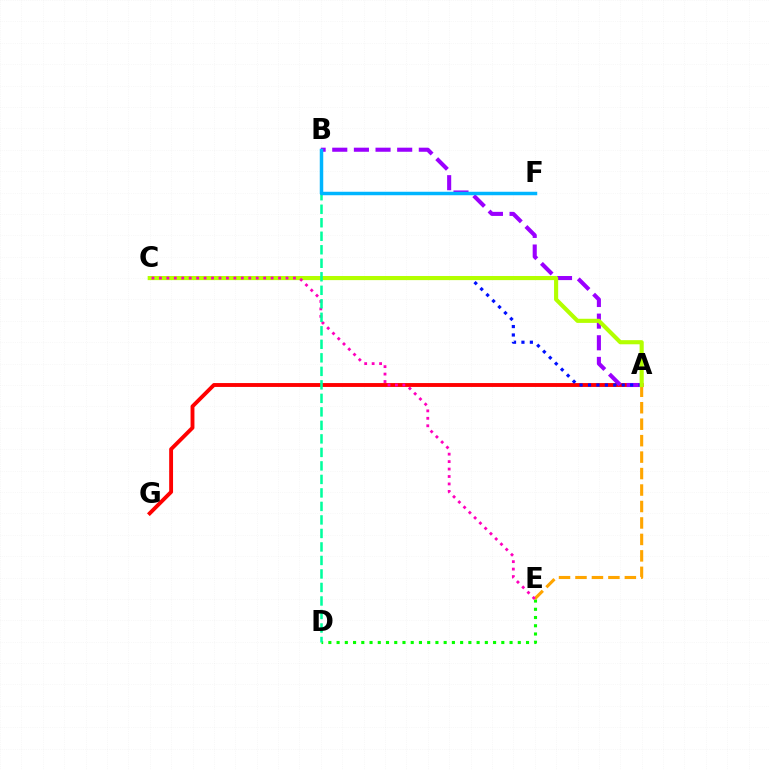{('A', 'G'): [{'color': '#ff0000', 'line_style': 'solid', 'thickness': 2.79}], ('A', 'B'): [{'color': '#9b00ff', 'line_style': 'dashed', 'thickness': 2.94}], ('A', 'C'): [{'color': '#0010ff', 'line_style': 'dotted', 'thickness': 2.29}, {'color': '#b3ff00', 'line_style': 'solid', 'thickness': 2.97}], ('D', 'E'): [{'color': '#08ff00', 'line_style': 'dotted', 'thickness': 2.24}], ('A', 'E'): [{'color': '#ffa500', 'line_style': 'dashed', 'thickness': 2.24}], ('C', 'E'): [{'color': '#ff00bd', 'line_style': 'dotted', 'thickness': 2.02}], ('B', 'D'): [{'color': '#00ff9d', 'line_style': 'dashed', 'thickness': 1.84}], ('B', 'F'): [{'color': '#00b5ff', 'line_style': 'solid', 'thickness': 2.51}]}